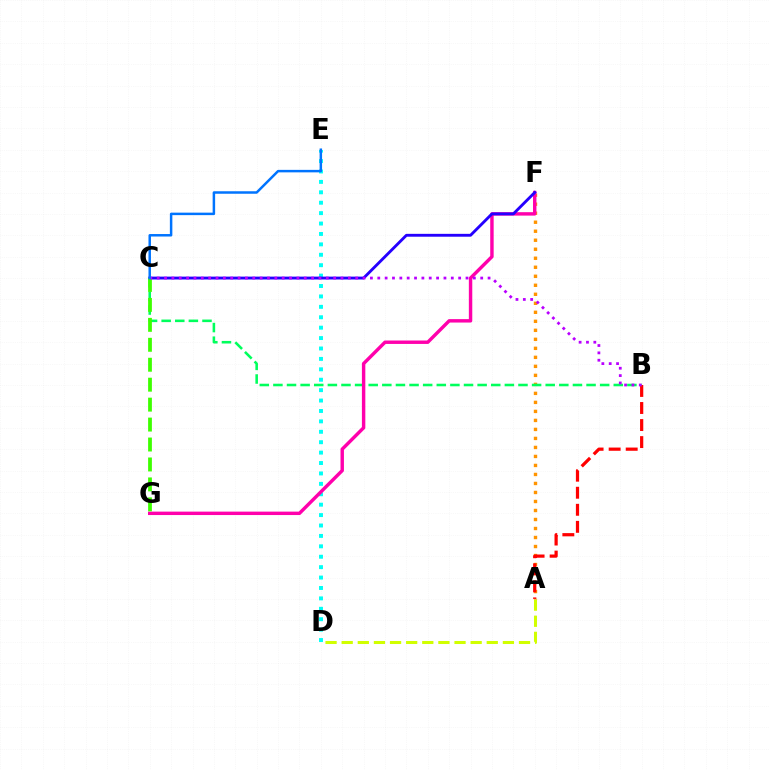{('A', 'D'): [{'color': '#d1ff00', 'line_style': 'dashed', 'thickness': 2.19}], ('D', 'E'): [{'color': '#00fff6', 'line_style': 'dotted', 'thickness': 2.83}], ('A', 'F'): [{'color': '#ff9400', 'line_style': 'dotted', 'thickness': 2.45}], ('B', 'C'): [{'color': '#00ff5c', 'line_style': 'dashed', 'thickness': 1.85}, {'color': '#b900ff', 'line_style': 'dotted', 'thickness': 2.0}], ('F', 'G'): [{'color': '#ff00ac', 'line_style': 'solid', 'thickness': 2.47}], ('A', 'B'): [{'color': '#ff0000', 'line_style': 'dashed', 'thickness': 2.32}], ('C', 'F'): [{'color': '#2500ff', 'line_style': 'solid', 'thickness': 2.06}], ('C', 'G'): [{'color': '#3dff00', 'line_style': 'dashed', 'thickness': 2.71}], ('C', 'E'): [{'color': '#0074ff', 'line_style': 'solid', 'thickness': 1.79}]}